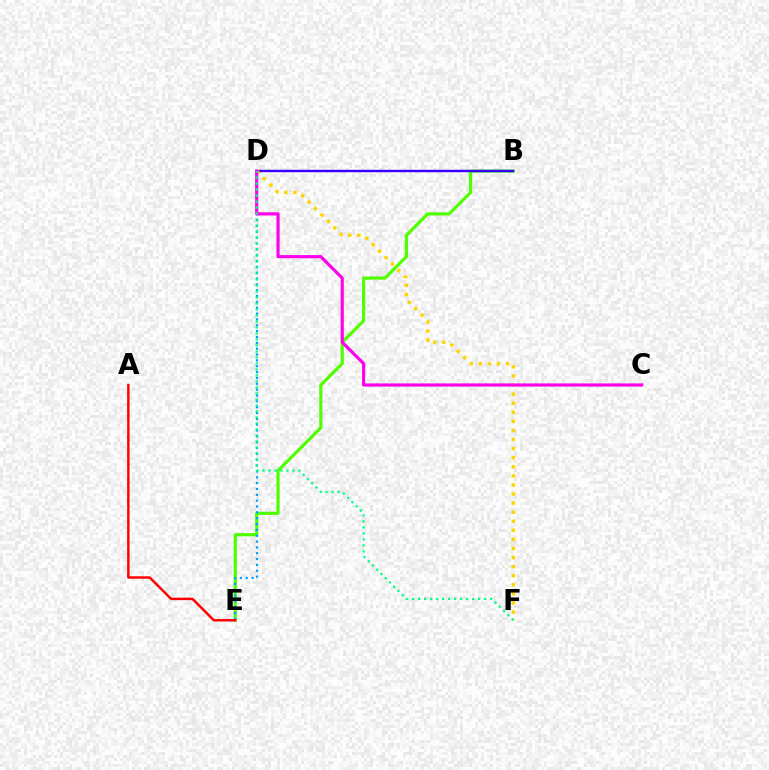{('B', 'E'): [{'color': '#4fff00', 'line_style': 'solid', 'thickness': 2.27}], ('B', 'D'): [{'color': '#3700ff', 'line_style': 'solid', 'thickness': 1.74}], ('D', 'F'): [{'color': '#ffd500', 'line_style': 'dotted', 'thickness': 2.47}, {'color': '#00ff86', 'line_style': 'dotted', 'thickness': 1.63}], ('D', 'E'): [{'color': '#009eff', 'line_style': 'dotted', 'thickness': 1.59}], ('C', 'D'): [{'color': '#ff00ed', 'line_style': 'solid', 'thickness': 2.28}], ('A', 'E'): [{'color': '#ff0000', 'line_style': 'solid', 'thickness': 1.75}]}